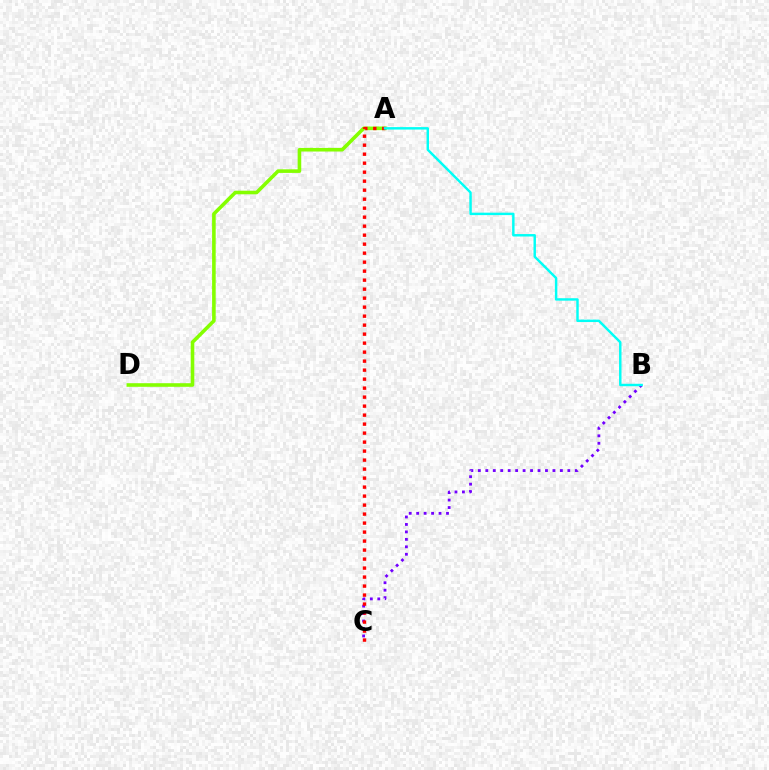{('B', 'C'): [{'color': '#7200ff', 'line_style': 'dotted', 'thickness': 2.03}], ('A', 'D'): [{'color': '#84ff00', 'line_style': 'solid', 'thickness': 2.59}], ('A', 'C'): [{'color': '#ff0000', 'line_style': 'dotted', 'thickness': 2.44}], ('A', 'B'): [{'color': '#00fff6', 'line_style': 'solid', 'thickness': 1.76}]}